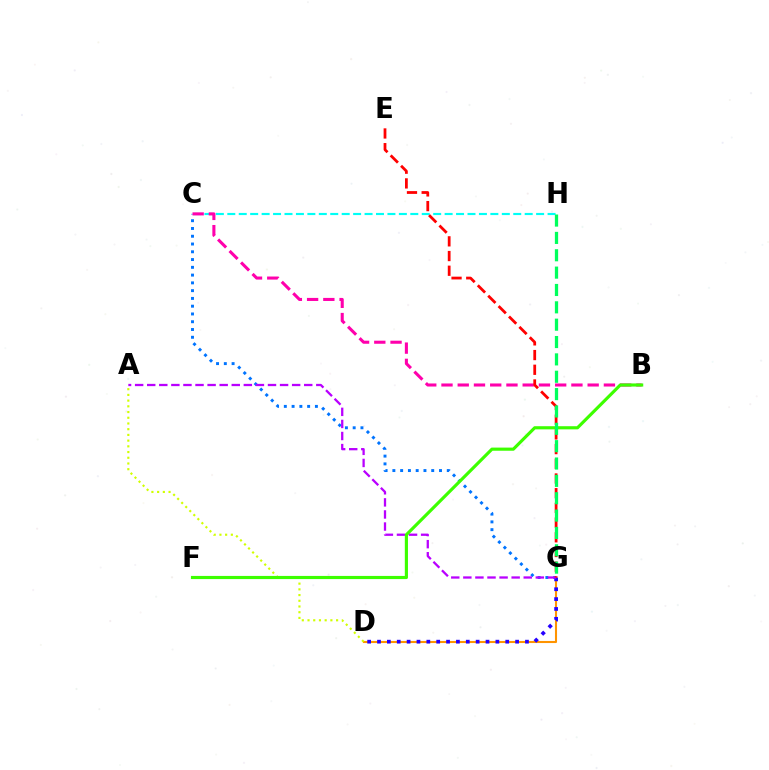{('D', 'G'): [{'color': '#ff9400', 'line_style': 'solid', 'thickness': 1.5}, {'color': '#2500ff', 'line_style': 'dotted', 'thickness': 2.68}], ('A', 'D'): [{'color': '#d1ff00', 'line_style': 'dotted', 'thickness': 1.55}], ('C', 'G'): [{'color': '#0074ff', 'line_style': 'dotted', 'thickness': 2.11}], ('C', 'H'): [{'color': '#00fff6', 'line_style': 'dashed', 'thickness': 1.55}], ('A', 'G'): [{'color': '#b900ff', 'line_style': 'dashed', 'thickness': 1.64}], ('B', 'C'): [{'color': '#ff00ac', 'line_style': 'dashed', 'thickness': 2.21}], ('B', 'F'): [{'color': '#3dff00', 'line_style': 'solid', 'thickness': 2.27}], ('E', 'G'): [{'color': '#ff0000', 'line_style': 'dashed', 'thickness': 2.0}], ('G', 'H'): [{'color': '#00ff5c', 'line_style': 'dashed', 'thickness': 2.36}]}